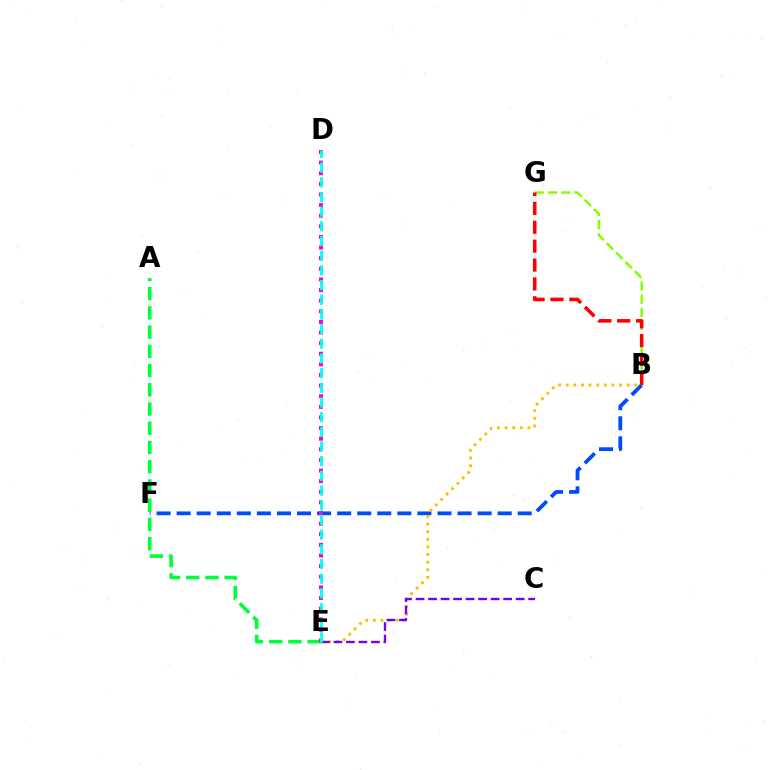{('B', 'G'): [{'color': '#84ff00', 'line_style': 'dashed', 'thickness': 1.79}, {'color': '#ff0000', 'line_style': 'dashed', 'thickness': 2.57}], ('B', 'F'): [{'color': '#004bff', 'line_style': 'dashed', 'thickness': 2.73}], ('B', 'E'): [{'color': '#ffbd00', 'line_style': 'dotted', 'thickness': 2.07}], ('A', 'E'): [{'color': '#00ff39', 'line_style': 'dashed', 'thickness': 2.61}], ('C', 'E'): [{'color': '#7200ff', 'line_style': 'dashed', 'thickness': 1.7}], ('D', 'E'): [{'color': '#ff00cf', 'line_style': 'dotted', 'thickness': 2.88}, {'color': '#00fff6', 'line_style': 'dashed', 'thickness': 1.99}]}